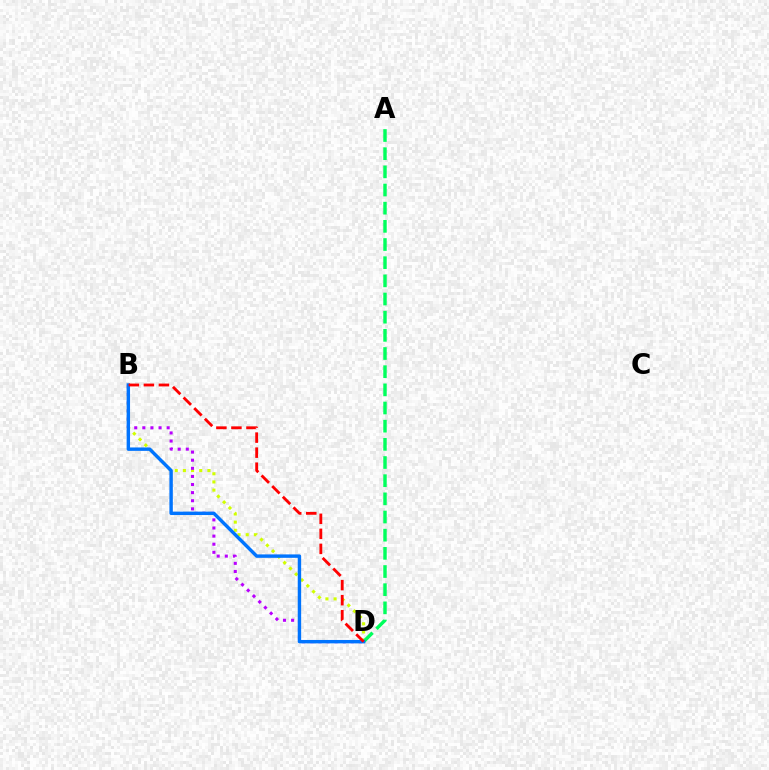{('B', 'D'): [{'color': '#d1ff00', 'line_style': 'dotted', 'thickness': 2.22}, {'color': '#b900ff', 'line_style': 'dotted', 'thickness': 2.2}, {'color': '#0074ff', 'line_style': 'solid', 'thickness': 2.46}, {'color': '#ff0000', 'line_style': 'dashed', 'thickness': 2.04}], ('A', 'D'): [{'color': '#00ff5c', 'line_style': 'dashed', 'thickness': 2.47}]}